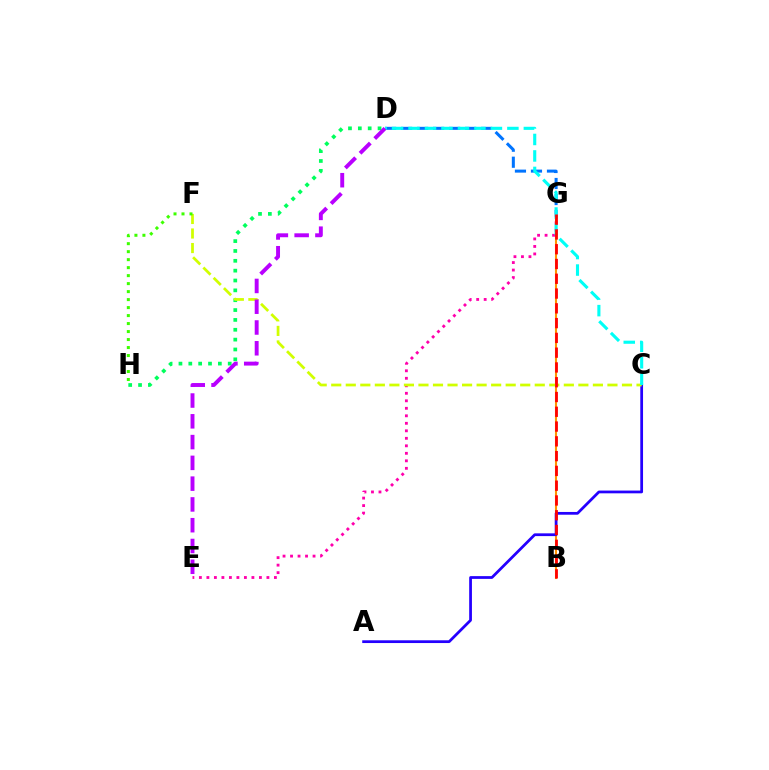{('E', 'G'): [{'color': '#ff00ac', 'line_style': 'dotted', 'thickness': 2.04}], ('B', 'G'): [{'color': '#ff9400', 'line_style': 'solid', 'thickness': 1.5}, {'color': '#ff0000', 'line_style': 'dashed', 'thickness': 2.01}], ('D', 'H'): [{'color': '#00ff5c', 'line_style': 'dotted', 'thickness': 2.68}], ('A', 'C'): [{'color': '#2500ff', 'line_style': 'solid', 'thickness': 1.98}], ('D', 'G'): [{'color': '#0074ff', 'line_style': 'dashed', 'thickness': 2.18}], ('C', 'F'): [{'color': '#d1ff00', 'line_style': 'dashed', 'thickness': 1.97}], ('C', 'D'): [{'color': '#00fff6', 'line_style': 'dashed', 'thickness': 2.24}], ('D', 'E'): [{'color': '#b900ff', 'line_style': 'dashed', 'thickness': 2.82}], ('F', 'H'): [{'color': '#3dff00', 'line_style': 'dotted', 'thickness': 2.17}]}